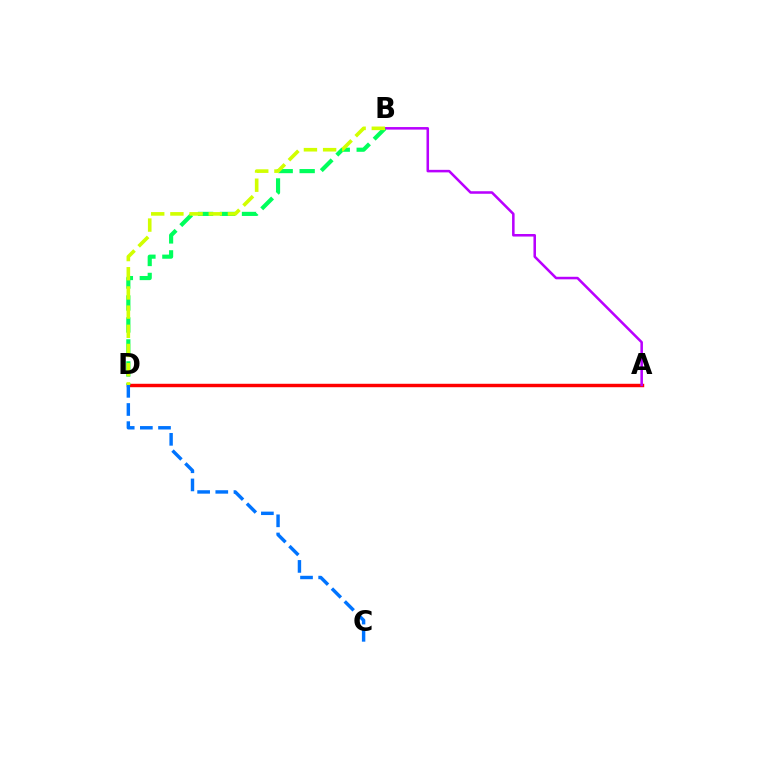{('A', 'D'): [{'color': '#ff0000', 'line_style': 'solid', 'thickness': 2.48}], ('A', 'B'): [{'color': '#b900ff', 'line_style': 'solid', 'thickness': 1.83}], ('B', 'D'): [{'color': '#00ff5c', 'line_style': 'dashed', 'thickness': 2.99}, {'color': '#d1ff00', 'line_style': 'dashed', 'thickness': 2.61}], ('C', 'D'): [{'color': '#0074ff', 'line_style': 'dashed', 'thickness': 2.47}]}